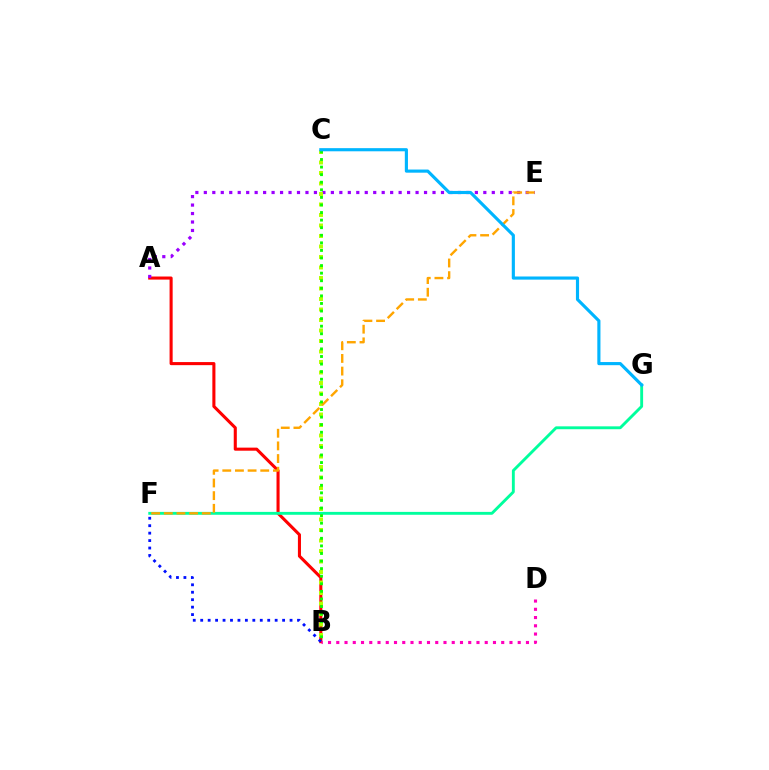{('A', 'B'): [{'color': '#ff0000', 'line_style': 'solid', 'thickness': 2.21}], ('F', 'G'): [{'color': '#00ff9d', 'line_style': 'solid', 'thickness': 2.07}], ('A', 'E'): [{'color': '#9b00ff', 'line_style': 'dotted', 'thickness': 2.3}], ('B', 'C'): [{'color': '#b3ff00', 'line_style': 'dotted', 'thickness': 2.85}, {'color': '#08ff00', 'line_style': 'dotted', 'thickness': 2.06}], ('B', 'F'): [{'color': '#0010ff', 'line_style': 'dotted', 'thickness': 2.02}], ('E', 'F'): [{'color': '#ffa500', 'line_style': 'dashed', 'thickness': 1.72}], ('B', 'D'): [{'color': '#ff00bd', 'line_style': 'dotted', 'thickness': 2.24}], ('C', 'G'): [{'color': '#00b5ff', 'line_style': 'solid', 'thickness': 2.26}]}